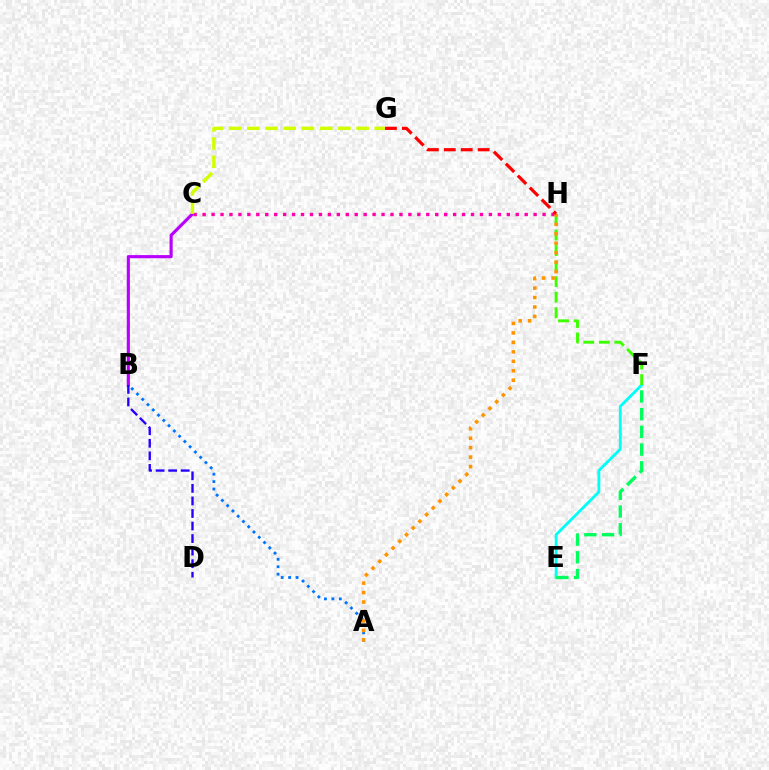{('C', 'H'): [{'color': '#ff00ac', 'line_style': 'dotted', 'thickness': 2.43}], ('A', 'B'): [{'color': '#0074ff', 'line_style': 'dotted', 'thickness': 2.02}], ('E', 'F'): [{'color': '#00fff6', 'line_style': 'solid', 'thickness': 2.03}, {'color': '#00ff5c', 'line_style': 'dashed', 'thickness': 2.41}], ('B', 'C'): [{'color': '#b900ff', 'line_style': 'solid', 'thickness': 2.26}], ('B', 'D'): [{'color': '#2500ff', 'line_style': 'dashed', 'thickness': 1.71}], ('C', 'G'): [{'color': '#d1ff00', 'line_style': 'dashed', 'thickness': 2.47}], ('F', 'H'): [{'color': '#3dff00', 'line_style': 'dashed', 'thickness': 2.11}], ('A', 'H'): [{'color': '#ff9400', 'line_style': 'dotted', 'thickness': 2.57}], ('G', 'H'): [{'color': '#ff0000', 'line_style': 'dashed', 'thickness': 2.3}]}